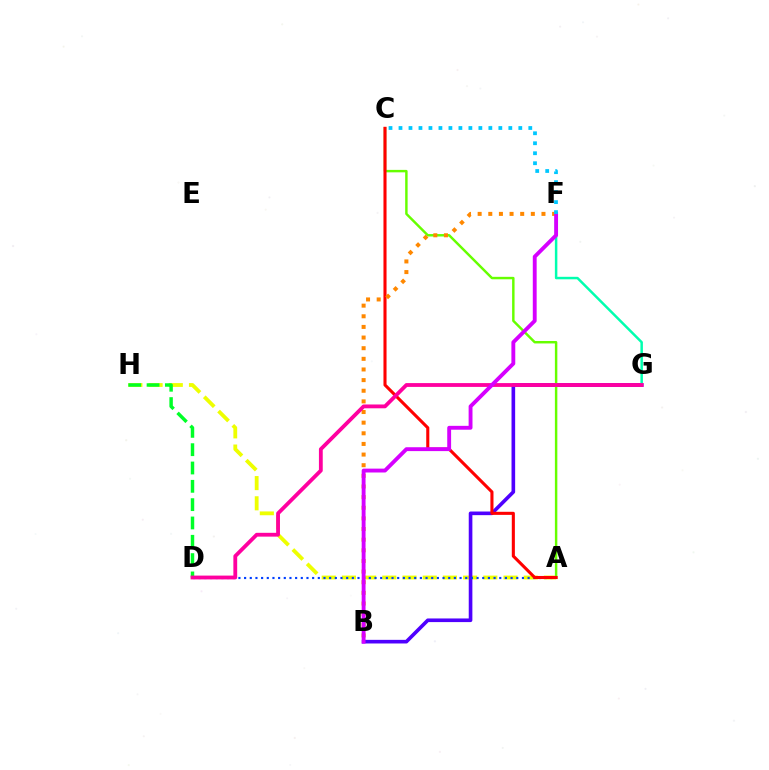{('A', 'H'): [{'color': '#eeff00', 'line_style': 'dashed', 'thickness': 2.74}], ('B', 'G'): [{'color': '#4f00ff', 'line_style': 'solid', 'thickness': 2.61}], ('A', 'D'): [{'color': '#003fff', 'line_style': 'dotted', 'thickness': 1.54}], ('A', 'C'): [{'color': '#66ff00', 'line_style': 'solid', 'thickness': 1.76}, {'color': '#ff0000', 'line_style': 'solid', 'thickness': 2.22}], ('D', 'H'): [{'color': '#00ff27', 'line_style': 'dashed', 'thickness': 2.49}], ('F', 'G'): [{'color': '#00ffaf', 'line_style': 'solid', 'thickness': 1.79}], ('B', 'F'): [{'color': '#ff8800', 'line_style': 'dotted', 'thickness': 2.89}, {'color': '#d600ff', 'line_style': 'solid', 'thickness': 2.78}], ('D', 'G'): [{'color': '#ff00a0', 'line_style': 'solid', 'thickness': 2.75}], ('C', 'F'): [{'color': '#00c7ff', 'line_style': 'dotted', 'thickness': 2.71}]}